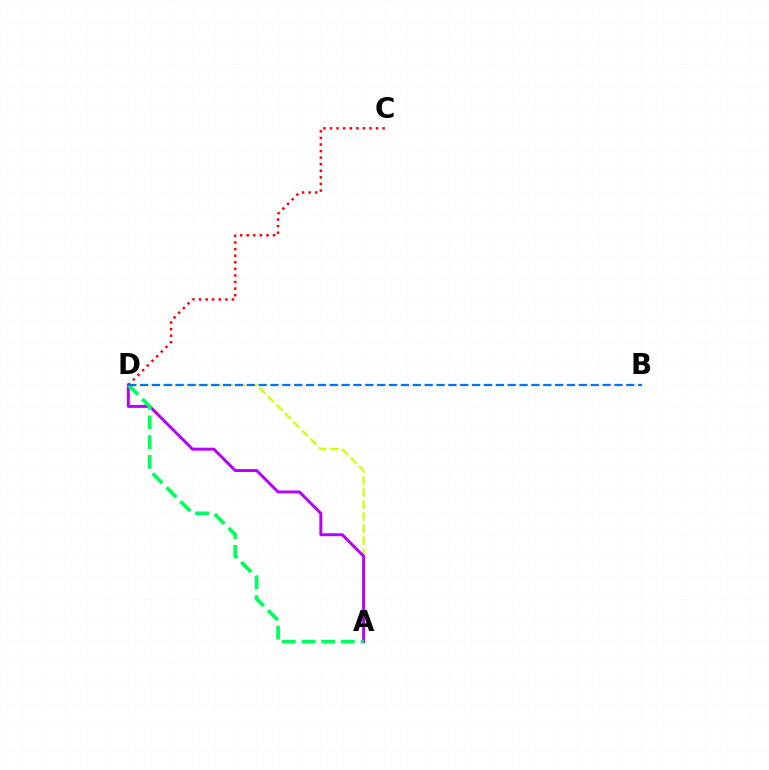{('C', 'D'): [{'color': '#ff0000', 'line_style': 'dotted', 'thickness': 1.79}], ('A', 'D'): [{'color': '#d1ff00', 'line_style': 'dashed', 'thickness': 1.63}, {'color': '#b900ff', 'line_style': 'solid', 'thickness': 2.13}, {'color': '#00ff5c', 'line_style': 'dashed', 'thickness': 2.68}], ('B', 'D'): [{'color': '#0074ff', 'line_style': 'dashed', 'thickness': 1.61}]}